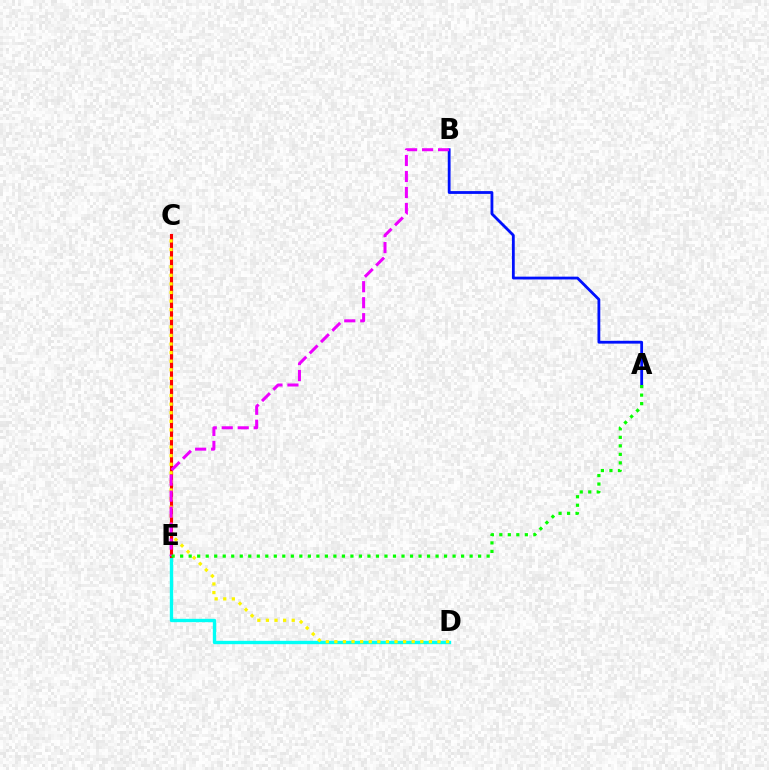{('D', 'E'): [{'color': '#00fff6', 'line_style': 'solid', 'thickness': 2.41}], ('C', 'E'): [{'color': '#ff0000', 'line_style': 'solid', 'thickness': 2.25}], ('C', 'D'): [{'color': '#fcf500', 'line_style': 'dotted', 'thickness': 2.33}], ('A', 'B'): [{'color': '#0010ff', 'line_style': 'solid', 'thickness': 2.02}], ('B', 'E'): [{'color': '#ee00ff', 'line_style': 'dashed', 'thickness': 2.17}], ('A', 'E'): [{'color': '#08ff00', 'line_style': 'dotted', 'thickness': 2.31}]}